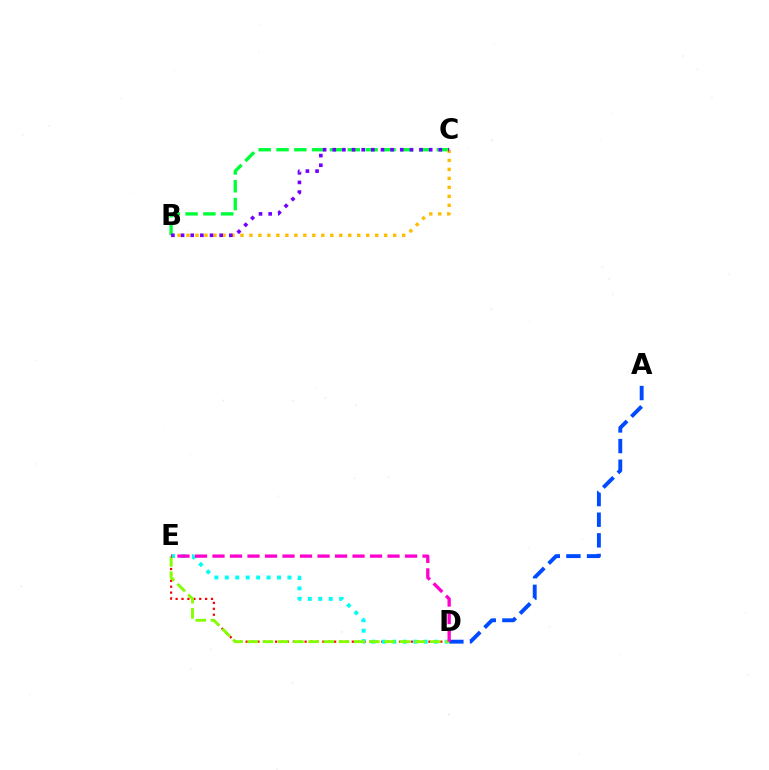{('B', 'C'): [{'color': '#00ff39', 'line_style': 'dashed', 'thickness': 2.42}, {'color': '#ffbd00', 'line_style': 'dotted', 'thickness': 2.44}, {'color': '#7200ff', 'line_style': 'dotted', 'thickness': 2.62}], ('A', 'D'): [{'color': '#004bff', 'line_style': 'dashed', 'thickness': 2.8}], ('D', 'E'): [{'color': '#ff0000', 'line_style': 'dotted', 'thickness': 1.6}, {'color': '#00fff6', 'line_style': 'dotted', 'thickness': 2.84}, {'color': '#84ff00', 'line_style': 'dashed', 'thickness': 2.07}, {'color': '#ff00cf', 'line_style': 'dashed', 'thickness': 2.38}]}